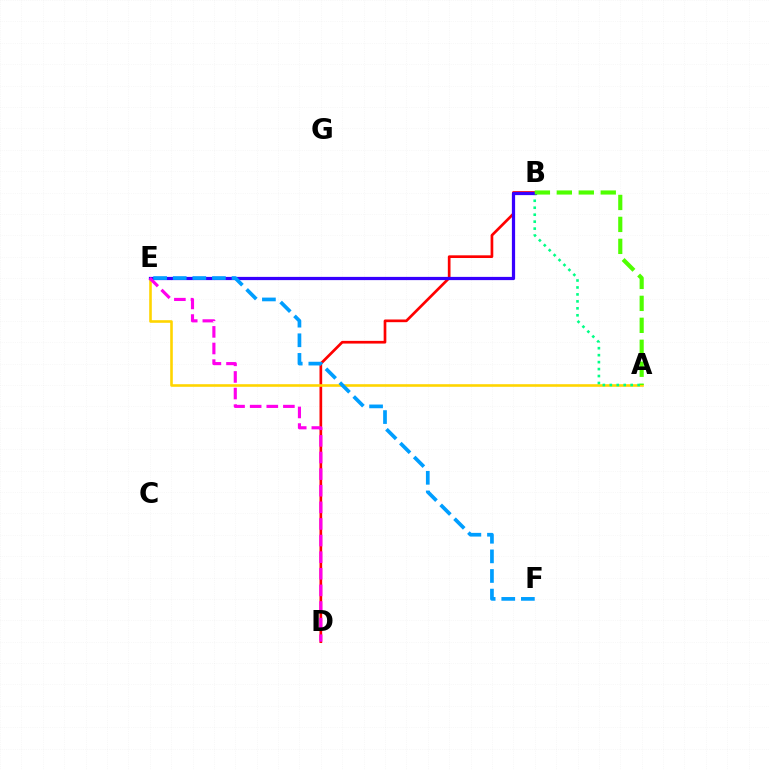{('B', 'D'): [{'color': '#ff0000', 'line_style': 'solid', 'thickness': 1.94}], ('A', 'E'): [{'color': '#ffd500', 'line_style': 'solid', 'thickness': 1.88}], ('A', 'B'): [{'color': '#00ff86', 'line_style': 'dotted', 'thickness': 1.89}, {'color': '#4fff00', 'line_style': 'dashed', 'thickness': 2.98}], ('B', 'E'): [{'color': '#3700ff', 'line_style': 'solid', 'thickness': 2.32}], ('D', 'E'): [{'color': '#ff00ed', 'line_style': 'dashed', 'thickness': 2.26}], ('E', 'F'): [{'color': '#009eff', 'line_style': 'dashed', 'thickness': 2.66}]}